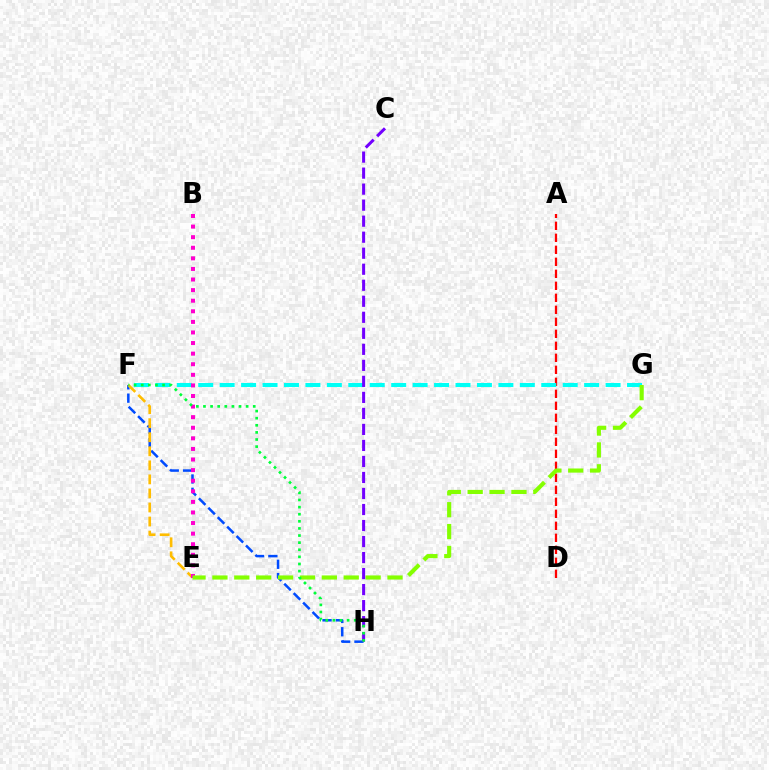{('A', 'D'): [{'color': '#ff0000', 'line_style': 'dashed', 'thickness': 1.63}], ('F', 'H'): [{'color': '#004bff', 'line_style': 'dashed', 'thickness': 1.81}, {'color': '#00ff39', 'line_style': 'dotted', 'thickness': 1.93}], ('F', 'G'): [{'color': '#00fff6', 'line_style': 'dashed', 'thickness': 2.91}], ('E', 'F'): [{'color': '#ffbd00', 'line_style': 'dashed', 'thickness': 1.91}], ('B', 'E'): [{'color': '#ff00cf', 'line_style': 'dotted', 'thickness': 2.88}], ('E', 'G'): [{'color': '#84ff00', 'line_style': 'dashed', 'thickness': 2.97}], ('C', 'H'): [{'color': '#7200ff', 'line_style': 'dashed', 'thickness': 2.18}]}